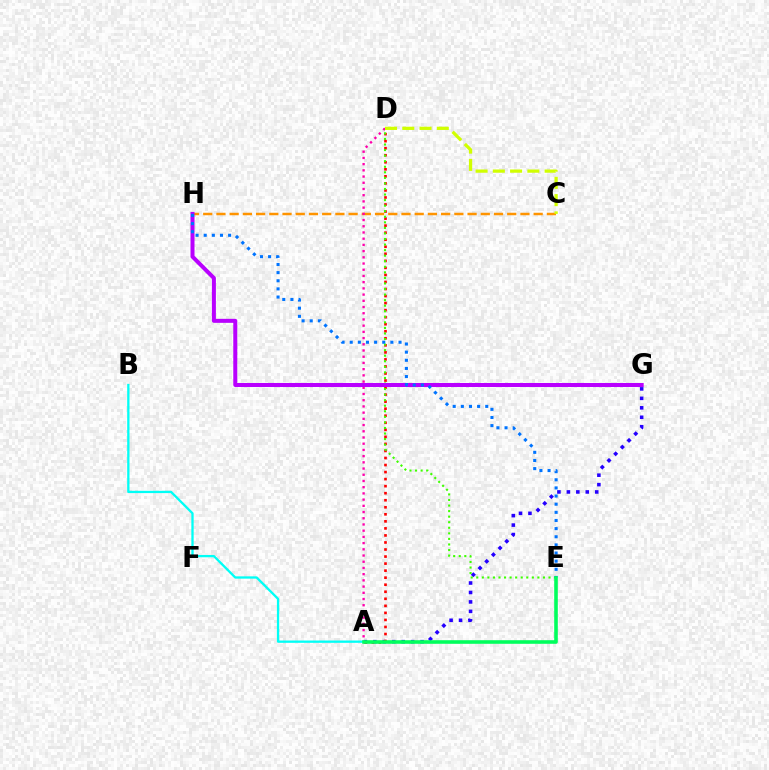{('A', 'G'): [{'color': '#2500ff', 'line_style': 'dotted', 'thickness': 2.57}], ('A', 'D'): [{'color': '#ff0000', 'line_style': 'dotted', 'thickness': 1.91}, {'color': '#ff00ac', 'line_style': 'dotted', 'thickness': 1.69}], ('C', 'H'): [{'color': '#ff9400', 'line_style': 'dashed', 'thickness': 1.8}], ('D', 'E'): [{'color': '#3dff00', 'line_style': 'dotted', 'thickness': 1.51}], ('G', 'H'): [{'color': '#b900ff', 'line_style': 'solid', 'thickness': 2.88}], ('E', 'H'): [{'color': '#0074ff', 'line_style': 'dotted', 'thickness': 2.21}], ('C', 'D'): [{'color': '#d1ff00', 'line_style': 'dashed', 'thickness': 2.34}], ('A', 'B'): [{'color': '#00fff6', 'line_style': 'solid', 'thickness': 1.66}], ('A', 'E'): [{'color': '#00ff5c', 'line_style': 'solid', 'thickness': 2.59}]}